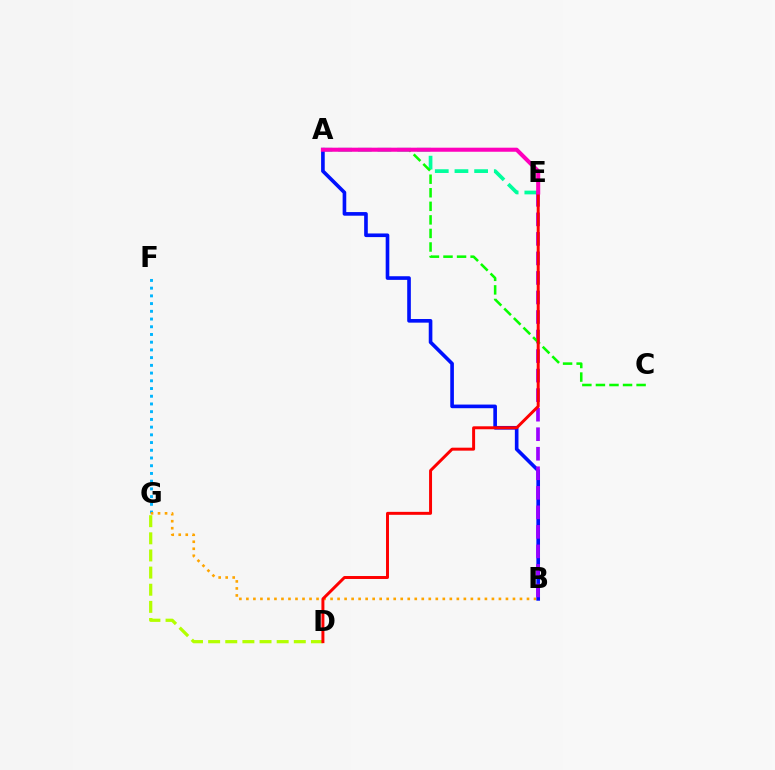{('A', 'E'): [{'color': '#00ff9d', 'line_style': 'dashed', 'thickness': 2.67}, {'color': '#ff00bd', 'line_style': 'solid', 'thickness': 2.92}], ('F', 'G'): [{'color': '#00b5ff', 'line_style': 'dotted', 'thickness': 2.1}], ('B', 'G'): [{'color': '#ffa500', 'line_style': 'dotted', 'thickness': 1.91}], ('A', 'B'): [{'color': '#0010ff', 'line_style': 'solid', 'thickness': 2.62}], ('D', 'G'): [{'color': '#b3ff00', 'line_style': 'dashed', 'thickness': 2.33}], ('B', 'E'): [{'color': '#9b00ff', 'line_style': 'dashed', 'thickness': 2.65}], ('A', 'C'): [{'color': '#08ff00', 'line_style': 'dashed', 'thickness': 1.84}], ('D', 'E'): [{'color': '#ff0000', 'line_style': 'solid', 'thickness': 2.13}]}